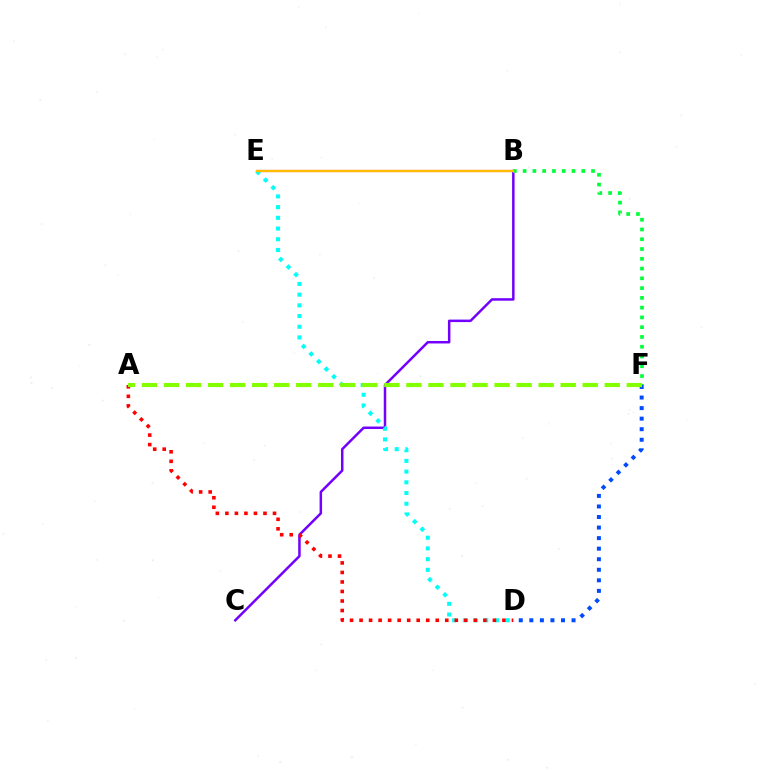{('B', 'C'): [{'color': '#7200ff', 'line_style': 'solid', 'thickness': 1.8}], ('B', 'E'): [{'color': '#ff00cf', 'line_style': 'solid', 'thickness': 1.53}, {'color': '#ffbd00', 'line_style': 'solid', 'thickness': 1.67}], ('D', 'E'): [{'color': '#00fff6', 'line_style': 'dotted', 'thickness': 2.91}], ('B', 'F'): [{'color': '#00ff39', 'line_style': 'dotted', 'thickness': 2.65}], ('A', 'D'): [{'color': '#ff0000', 'line_style': 'dotted', 'thickness': 2.59}], ('D', 'F'): [{'color': '#004bff', 'line_style': 'dotted', 'thickness': 2.87}], ('A', 'F'): [{'color': '#84ff00', 'line_style': 'dashed', 'thickness': 2.99}]}